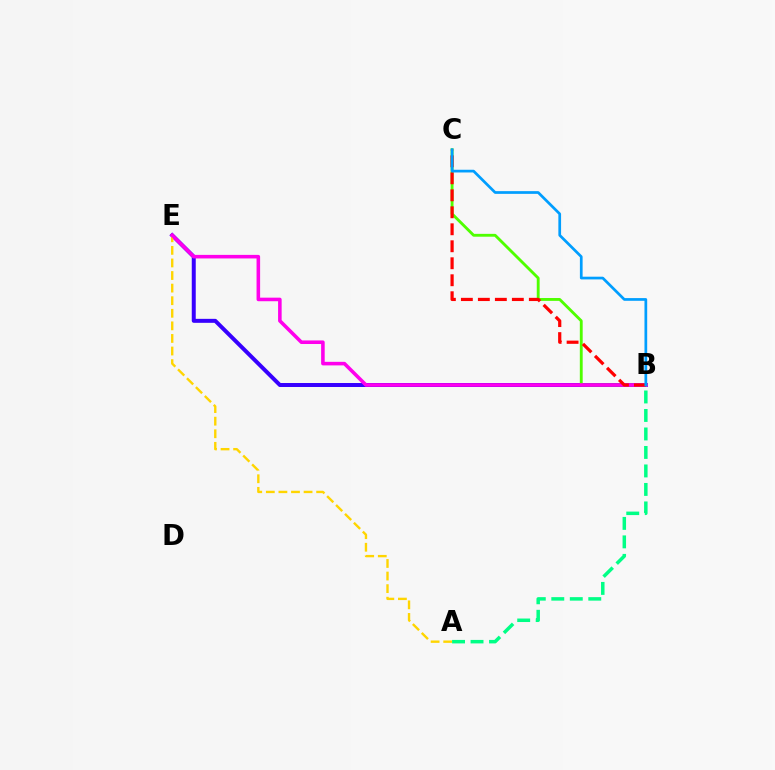{('B', 'E'): [{'color': '#3700ff', 'line_style': 'solid', 'thickness': 2.87}, {'color': '#ff00ed', 'line_style': 'solid', 'thickness': 2.57}], ('A', 'E'): [{'color': '#ffd500', 'line_style': 'dashed', 'thickness': 1.71}], ('A', 'B'): [{'color': '#00ff86', 'line_style': 'dashed', 'thickness': 2.51}], ('B', 'C'): [{'color': '#4fff00', 'line_style': 'solid', 'thickness': 2.05}, {'color': '#ff0000', 'line_style': 'dashed', 'thickness': 2.31}, {'color': '#009eff', 'line_style': 'solid', 'thickness': 1.95}]}